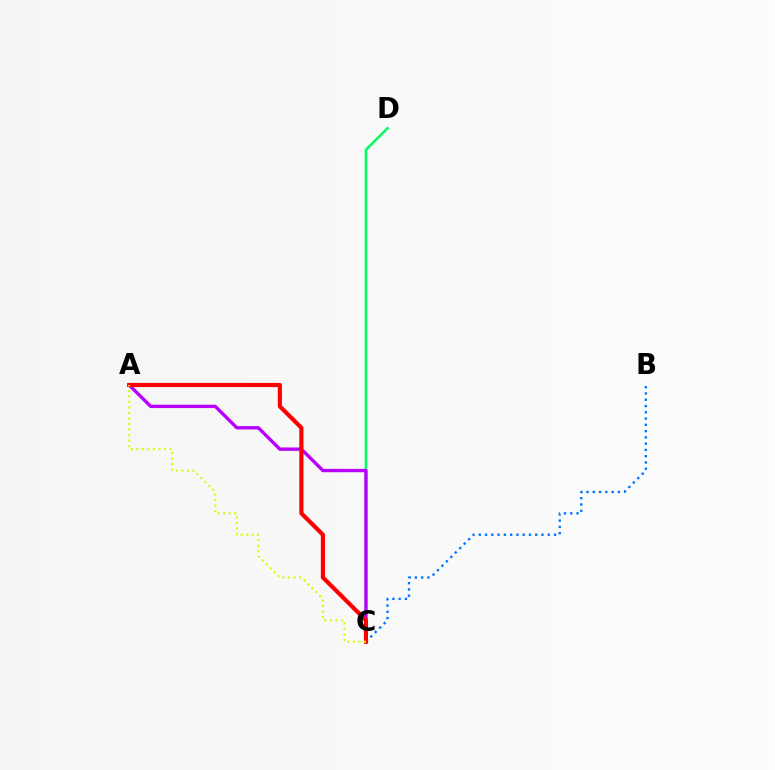{('C', 'D'): [{'color': '#00ff5c', 'line_style': 'solid', 'thickness': 1.84}], ('A', 'C'): [{'color': '#b900ff', 'line_style': 'solid', 'thickness': 2.41}, {'color': '#ff0000', 'line_style': 'solid', 'thickness': 2.98}, {'color': '#d1ff00', 'line_style': 'dotted', 'thickness': 1.51}], ('B', 'C'): [{'color': '#0074ff', 'line_style': 'dotted', 'thickness': 1.7}]}